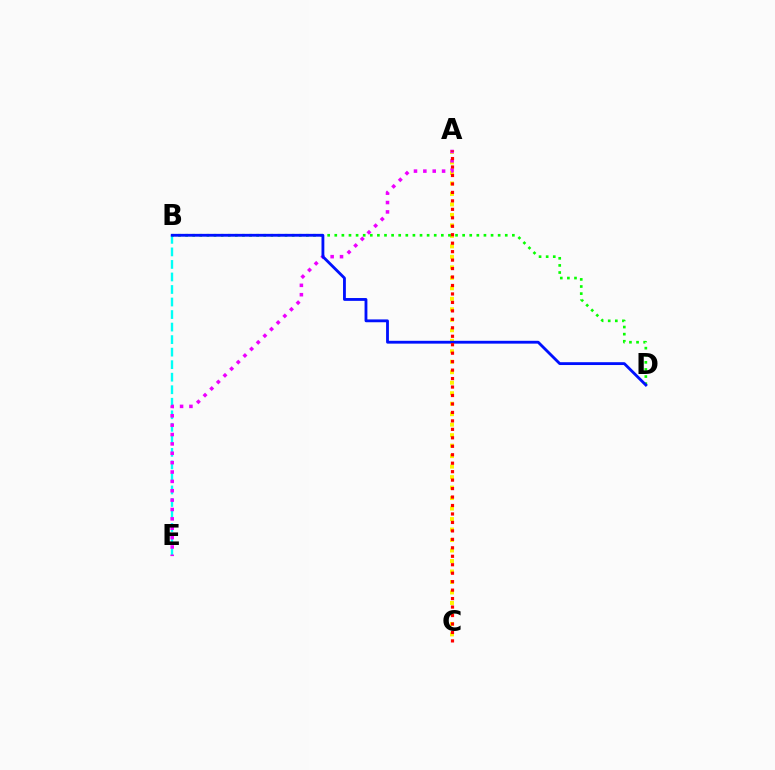{('B', 'E'): [{'color': '#00fff6', 'line_style': 'dashed', 'thickness': 1.7}], ('A', 'C'): [{'color': '#fcf500', 'line_style': 'dotted', 'thickness': 2.85}, {'color': '#ff0000', 'line_style': 'dotted', 'thickness': 2.3}], ('B', 'D'): [{'color': '#08ff00', 'line_style': 'dotted', 'thickness': 1.93}, {'color': '#0010ff', 'line_style': 'solid', 'thickness': 2.04}], ('A', 'E'): [{'color': '#ee00ff', 'line_style': 'dotted', 'thickness': 2.55}]}